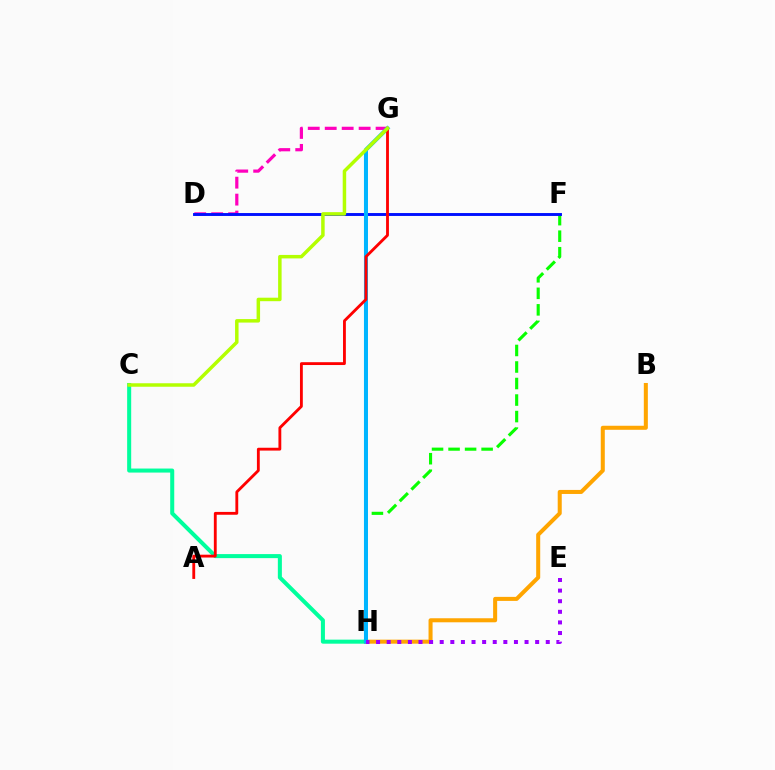{('D', 'G'): [{'color': '#ff00bd', 'line_style': 'dashed', 'thickness': 2.3}], ('C', 'H'): [{'color': '#00ff9d', 'line_style': 'solid', 'thickness': 2.9}], ('F', 'H'): [{'color': '#08ff00', 'line_style': 'dashed', 'thickness': 2.24}], ('D', 'F'): [{'color': '#0010ff', 'line_style': 'solid', 'thickness': 2.09}], ('B', 'H'): [{'color': '#ffa500', 'line_style': 'solid', 'thickness': 2.9}], ('G', 'H'): [{'color': '#00b5ff', 'line_style': 'solid', 'thickness': 2.9}], ('E', 'H'): [{'color': '#9b00ff', 'line_style': 'dotted', 'thickness': 2.88}], ('A', 'G'): [{'color': '#ff0000', 'line_style': 'solid', 'thickness': 2.05}], ('C', 'G'): [{'color': '#b3ff00', 'line_style': 'solid', 'thickness': 2.51}]}